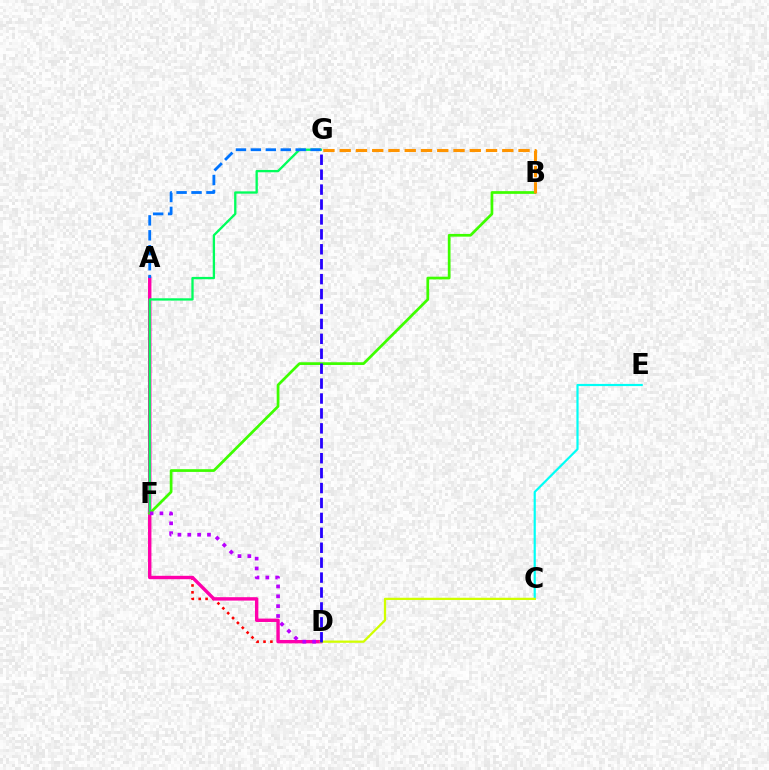{('A', 'D'): [{'color': '#ff0000', 'line_style': 'dotted', 'thickness': 1.87}, {'color': '#ff00ac', 'line_style': 'solid', 'thickness': 2.44}], ('C', 'E'): [{'color': '#00fff6', 'line_style': 'solid', 'thickness': 1.57}], ('F', 'G'): [{'color': '#00ff5c', 'line_style': 'solid', 'thickness': 1.67}], ('C', 'D'): [{'color': '#d1ff00', 'line_style': 'solid', 'thickness': 1.63}], ('B', 'F'): [{'color': '#3dff00', 'line_style': 'solid', 'thickness': 1.96}], ('D', 'F'): [{'color': '#b900ff', 'line_style': 'dotted', 'thickness': 2.68}], ('A', 'G'): [{'color': '#0074ff', 'line_style': 'dashed', 'thickness': 2.03}], ('D', 'G'): [{'color': '#2500ff', 'line_style': 'dashed', 'thickness': 2.03}], ('B', 'G'): [{'color': '#ff9400', 'line_style': 'dashed', 'thickness': 2.21}]}